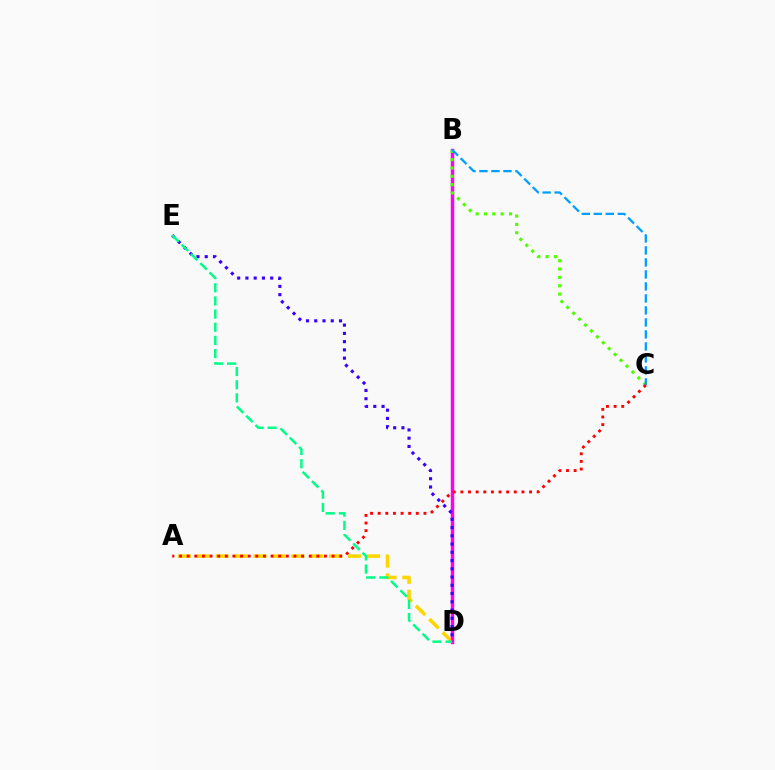{('A', 'D'): [{'color': '#ffd500', 'line_style': 'dashed', 'thickness': 2.57}], ('B', 'D'): [{'color': '#ff00ed', 'line_style': 'solid', 'thickness': 2.48}], ('B', 'C'): [{'color': '#4fff00', 'line_style': 'dotted', 'thickness': 2.27}, {'color': '#009eff', 'line_style': 'dashed', 'thickness': 1.63}], ('D', 'E'): [{'color': '#3700ff', 'line_style': 'dotted', 'thickness': 2.24}, {'color': '#00ff86', 'line_style': 'dashed', 'thickness': 1.79}], ('A', 'C'): [{'color': '#ff0000', 'line_style': 'dotted', 'thickness': 2.07}]}